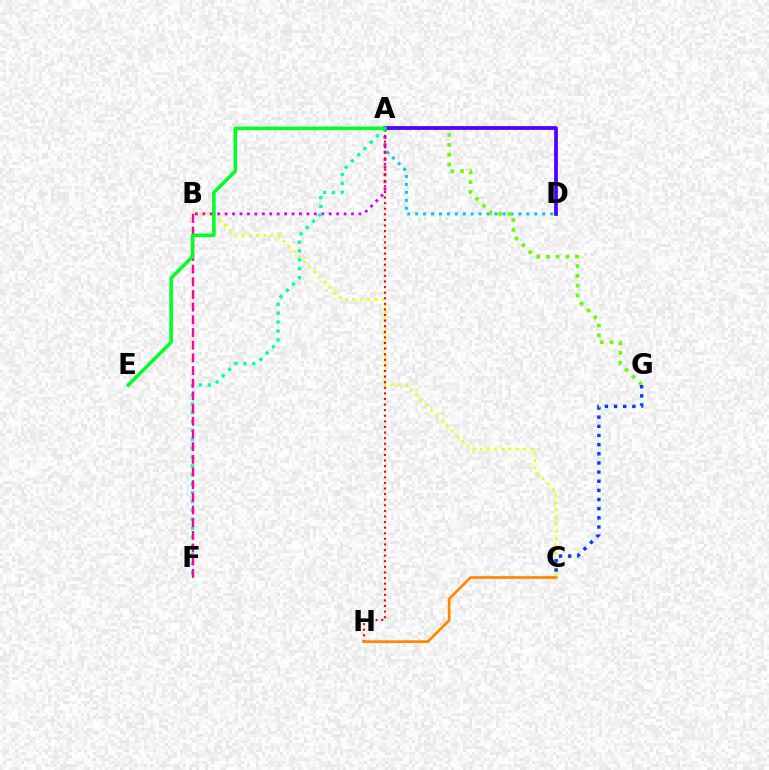{('A', 'D'): [{'color': '#00c7ff', 'line_style': 'dotted', 'thickness': 2.16}, {'color': '#4f00ff', 'line_style': 'solid', 'thickness': 2.71}], ('B', 'C'): [{'color': '#eeff00', 'line_style': 'dotted', 'thickness': 1.97}], ('A', 'G'): [{'color': '#66ff00', 'line_style': 'dotted', 'thickness': 2.65}], ('A', 'B'): [{'color': '#d600ff', 'line_style': 'dotted', 'thickness': 2.02}], ('C', 'G'): [{'color': '#003fff', 'line_style': 'dotted', 'thickness': 2.49}], ('A', 'H'): [{'color': '#ff0000', 'line_style': 'dotted', 'thickness': 1.52}], ('A', 'F'): [{'color': '#00ffaf', 'line_style': 'dotted', 'thickness': 2.41}], ('C', 'H'): [{'color': '#ff8800', 'line_style': 'solid', 'thickness': 1.98}], ('B', 'F'): [{'color': '#ff00a0', 'line_style': 'dashed', 'thickness': 1.72}], ('A', 'E'): [{'color': '#00ff27', 'line_style': 'solid', 'thickness': 2.55}]}